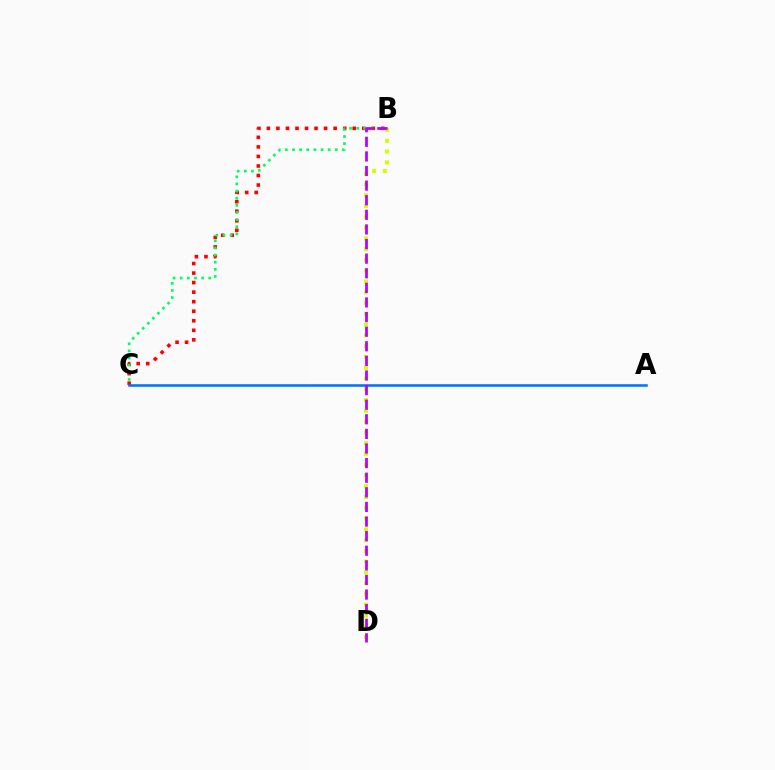{('B', 'C'): [{'color': '#ff0000', 'line_style': 'dotted', 'thickness': 2.59}, {'color': '#00ff5c', 'line_style': 'dotted', 'thickness': 1.94}], ('A', 'C'): [{'color': '#0074ff', 'line_style': 'solid', 'thickness': 1.85}], ('B', 'D'): [{'color': '#d1ff00', 'line_style': 'dotted', 'thickness': 2.93}, {'color': '#b900ff', 'line_style': 'dashed', 'thickness': 1.98}]}